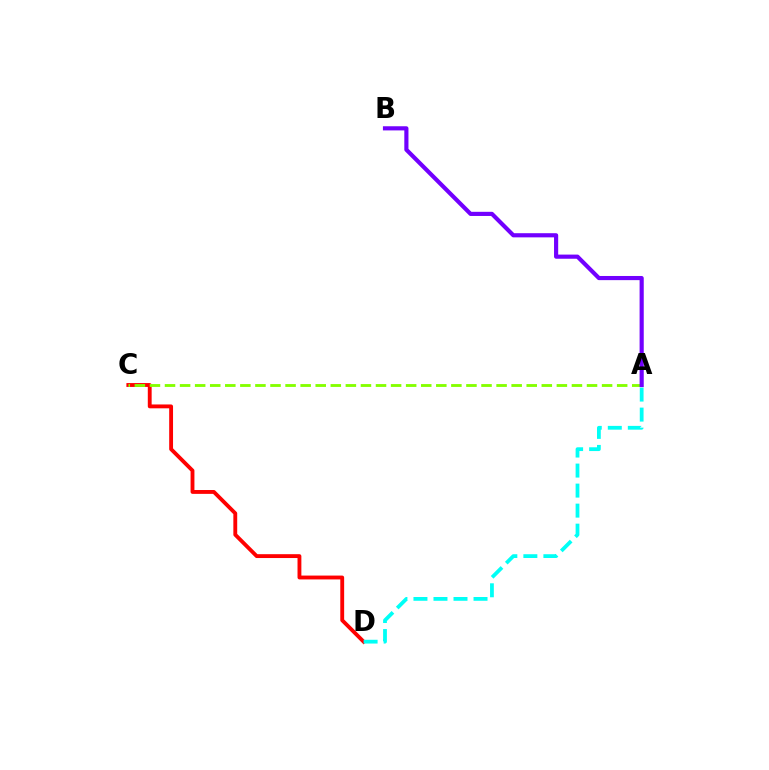{('C', 'D'): [{'color': '#ff0000', 'line_style': 'solid', 'thickness': 2.78}], ('A', 'D'): [{'color': '#00fff6', 'line_style': 'dashed', 'thickness': 2.72}], ('A', 'C'): [{'color': '#84ff00', 'line_style': 'dashed', 'thickness': 2.05}], ('A', 'B'): [{'color': '#7200ff', 'line_style': 'solid', 'thickness': 2.99}]}